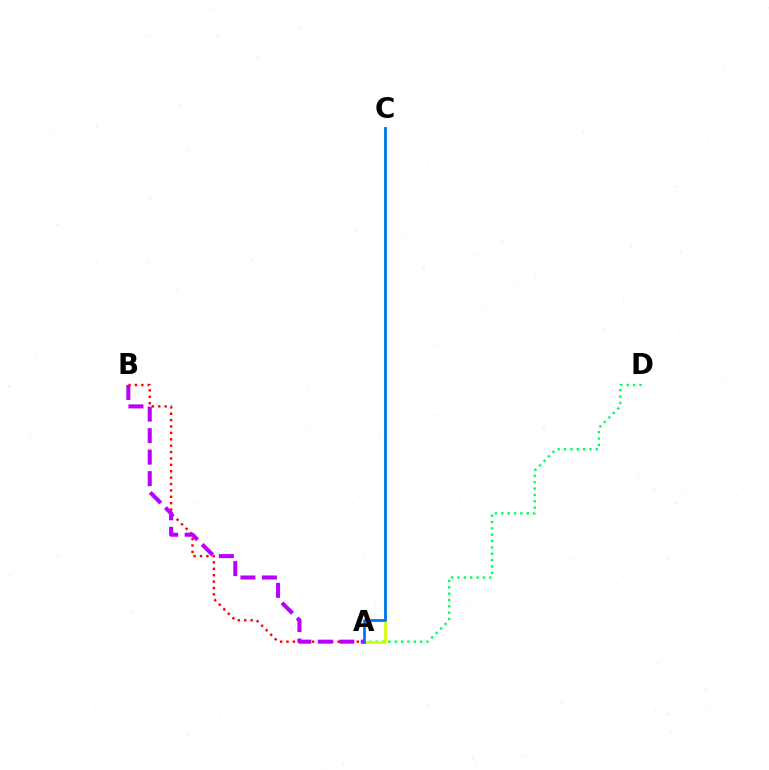{('A', 'D'): [{'color': '#00ff5c', 'line_style': 'dotted', 'thickness': 1.73}], ('A', 'B'): [{'color': '#ff0000', 'line_style': 'dotted', 'thickness': 1.74}, {'color': '#b900ff', 'line_style': 'dashed', 'thickness': 2.92}], ('A', 'C'): [{'color': '#d1ff00', 'line_style': 'solid', 'thickness': 1.95}, {'color': '#0074ff', 'line_style': 'solid', 'thickness': 2.01}]}